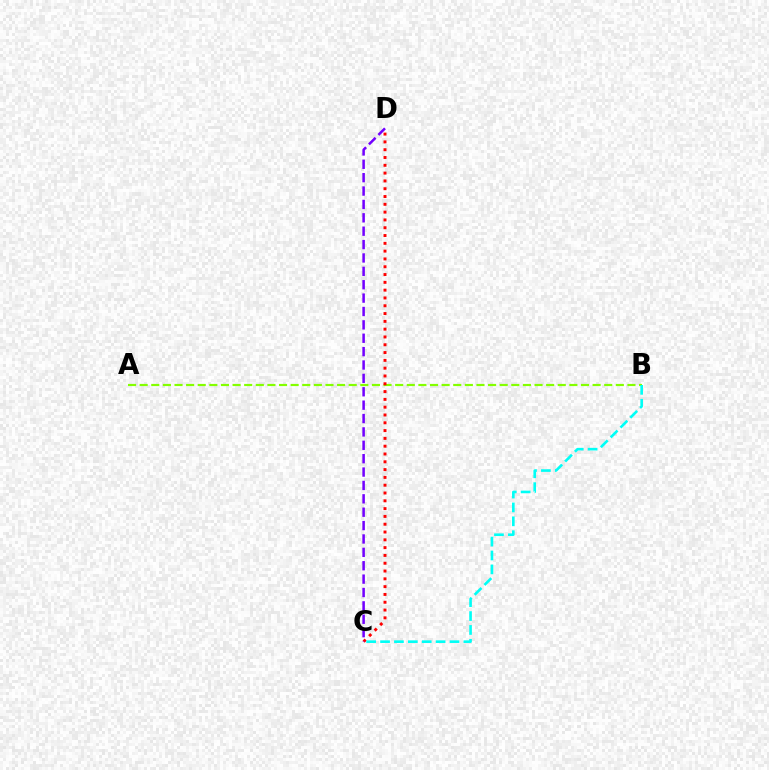{('A', 'B'): [{'color': '#84ff00', 'line_style': 'dashed', 'thickness': 1.58}], ('C', 'D'): [{'color': '#ff0000', 'line_style': 'dotted', 'thickness': 2.12}, {'color': '#7200ff', 'line_style': 'dashed', 'thickness': 1.82}], ('B', 'C'): [{'color': '#00fff6', 'line_style': 'dashed', 'thickness': 1.89}]}